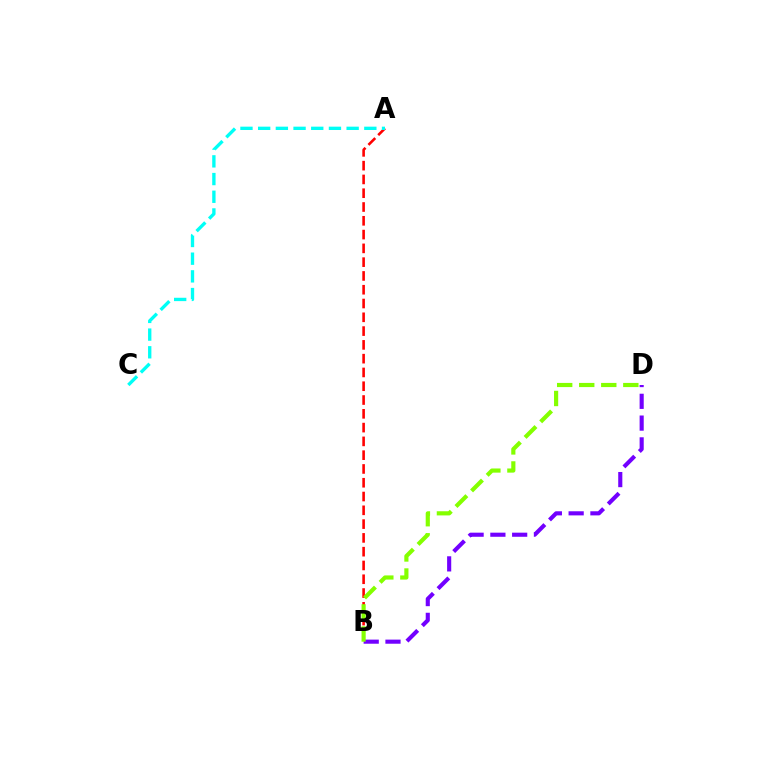{('B', 'D'): [{'color': '#7200ff', 'line_style': 'dashed', 'thickness': 2.96}, {'color': '#84ff00', 'line_style': 'dashed', 'thickness': 3.0}], ('A', 'B'): [{'color': '#ff0000', 'line_style': 'dashed', 'thickness': 1.87}], ('A', 'C'): [{'color': '#00fff6', 'line_style': 'dashed', 'thickness': 2.4}]}